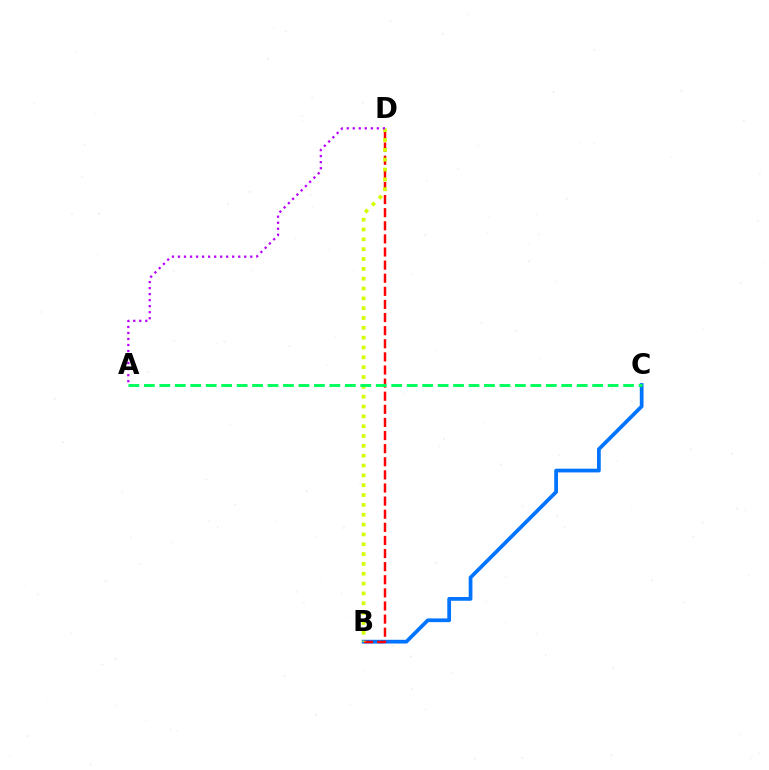{('B', 'C'): [{'color': '#0074ff', 'line_style': 'solid', 'thickness': 2.69}], ('B', 'D'): [{'color': '#ff0000', 'line_style': 'dashed', 'thickness': 1.78}, {'color': '#d1ff00', 'line_style': 'dotted', 'thickness': 2.67}], ('A', 'C'): [{'color': '#00ff5c', 'line_style': 'dashed', 'thickness': 2.1}], ('A', 'D'): [{'color': '#b900ff', 'line_style': 'dotted', 'thickness': 1.64}]}